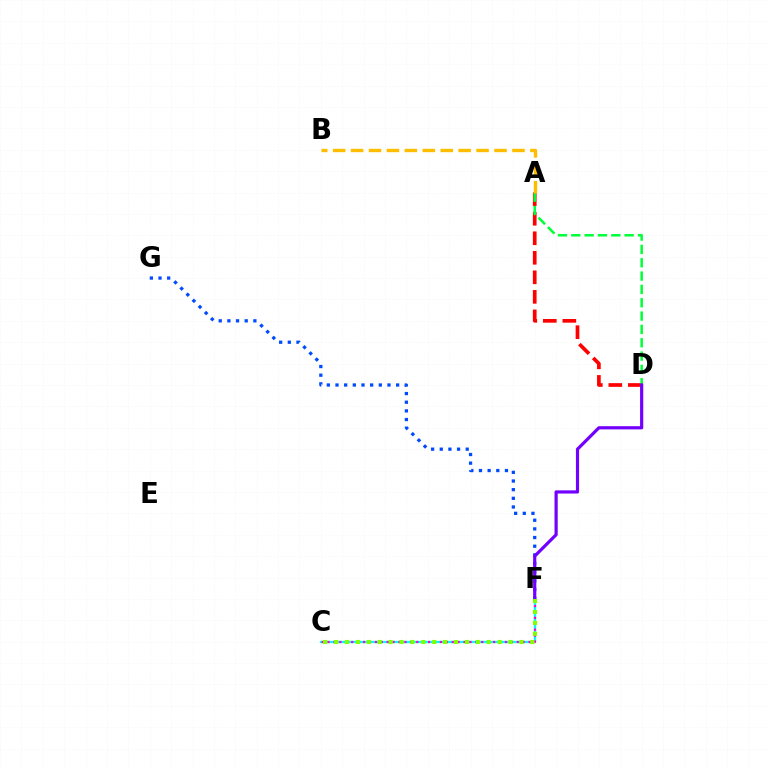{('A', 'D'): [{'color': '#ff0000', 'line_style': 'dashed', 'thickness': 2.65}, {'color': '#00ff39', 'line_style': 'dashed', 'thickness': 1.81}], ('C', 'F'): [{'color': '#00fff6', 'line_style': 'solid', 'thickness': 1.67}, {'color': '#ff00cf', 'line_style': 'dotted', 'thickness': 1.61}, {'color': '#84ff00', 'line_style': 'dotted', 'thickness': 2.96}], ('F', 'G'): [{'color': '#004bff', 'line_style': 'dotted', 'thickness': 2.35}], ('A', 'B'): [{'color': '#ffbd00', 'line_style': 'dashed', 'thickness': 2.44}], ('D', 'F'): [{'color': '#7200ff', 'line_style': 'solid', 'thickness': 2.29}]}